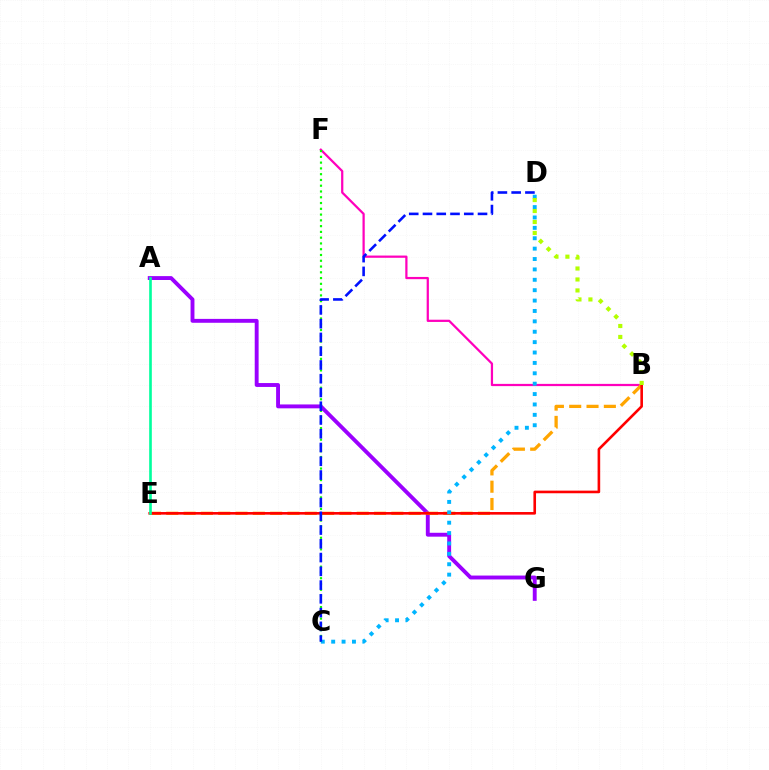{('A', 'G'): [{'color': '#9b00ff', 'line_style': 'solid', 'thickness': 2.8}], ('B', 'F'): [{'color': '#ff00bd', 'line_style': 'solid', 'thickness': 1.61}], ('B', 'E'): [{'color': '#ffa500', 'line_style': 'dashed', 'thickness': 2.35}, {'color': '#ff0000', 'line_style': 'solid', 'thickness': 1.88}], ('C', 'F'): [{'color': '#08ff00', 'line_style': 'dotted', 'thickness': 1.57}], ('C', 'D'): [{'color': '#00b5ff', 'line_style': 'dotted', 'thickness': 2.82}, {'color': '#0010ff', 'line_style': 'dashed', 'thickness': 1.87}], ('A', 'E'): [{'color': '#00ff9d', 'line_style': 'solid', 'thickness': 1.9}], ('B', 'D'): [{'color': '#b3ff00', 'line_style': 'dotted', 'thickness': 2.98}]}